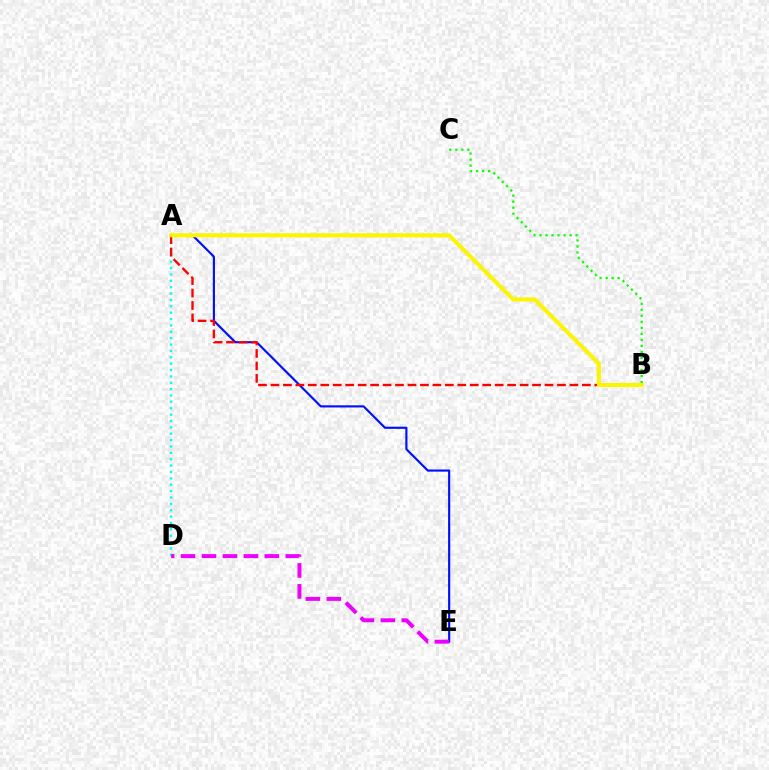{('A', 'E'): [{'color': '#0010ff', 'line_style': 'solid', 'thickness': 1.55}], ('B', 'C'): [{'color': '#08ff00', 'line_style': 'dotted', 'thickness': 1.64}], ('A', 'D'): [{'color': '#00fff6', 'line_style': 'dotted', 'thickness': 1.73}], ('A', 'B'): [{'color': '#ff0000', 'line_style': 'dashed', 'thickness': 1.69}, {'color': '#fcf500', 'line_style': 'solid', 'thickness': 2.92}], ('D', 'E'): [{'color': '#ee00ff', 'line_style': 'dashed', 'thickness': 2.85}]}